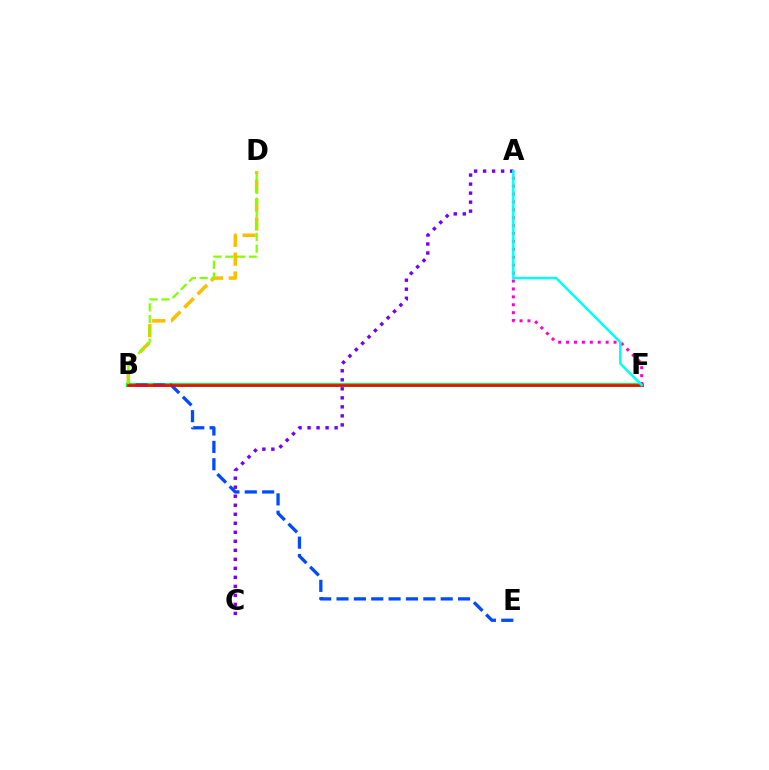{('B', 'D'): [{'color': '#ffbd00', 'line_style': 'dashed', 'thickness': 2.56}, {'color': '#84ff00', 'line_style': 'dashed', 'thickness': 1.6}], ('B', 'F'): [{'color': '#00ff39', 'line_style': 'solid', 'thickness': 2.88}, {'color': '#ff0000', 'line_style': 'solid', 'thickness': 1.86}], ('B', 'E'): [{'color': '#004bff', 'line_style': 'dashed', 'thickness': 2.36}], ('A', 'F'): [{'color': '#ff00cf', 'line_style': 'dotted', 'thickness': 2.15}, {'color': '#00fff6', 'line_style': 'solid', 'thickness': 1.78}], ('A', 'C'): [{'color': '#7200ff', 'line_style': 'dotted', 'thickness': 2.45}]}